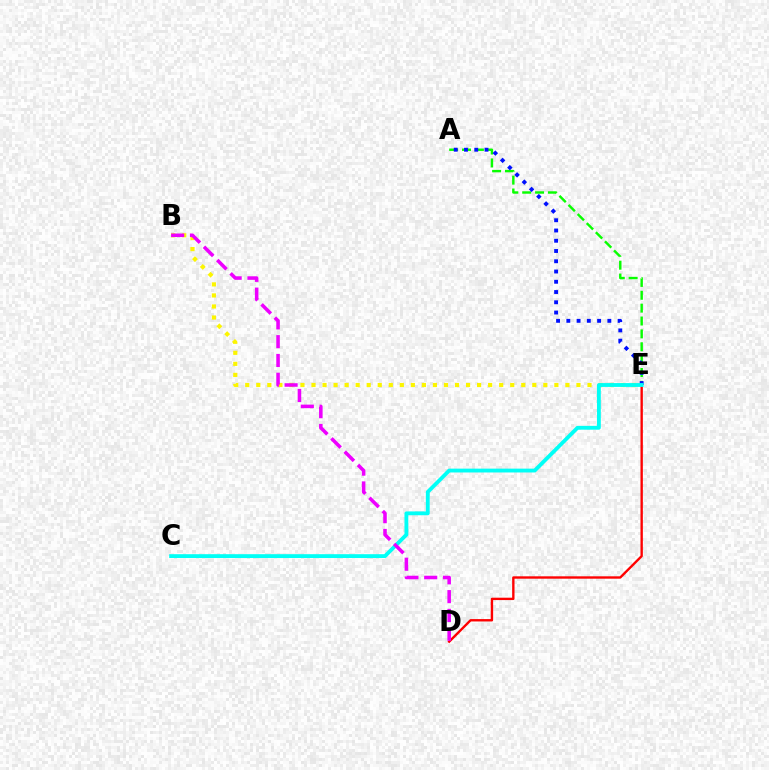{('B', 'E'): [{'color': '#fcf500', 'line_style': 'dotted', 'thickness': 3.0}], ('A', 'E'): [{'color': '#08ff00', 'line_style': 'dashed', 'thickness': 1.75}, {'color': '#0010ff', 'line_style': 'dotted', 'thickness': 2.79}], ('D', 'E'): [{'color': '#ff0000', 'line_style': 'solid', 'thickness': 1.71}], ('C', 'E'): [{'color': '#00fff6', 'line_style': 'solid', 'thickness': 2.76}], ('B', 'D'): [{'color': '#ee00ff', 'line_style': 'dashed', 'thickness': 2.55}]}